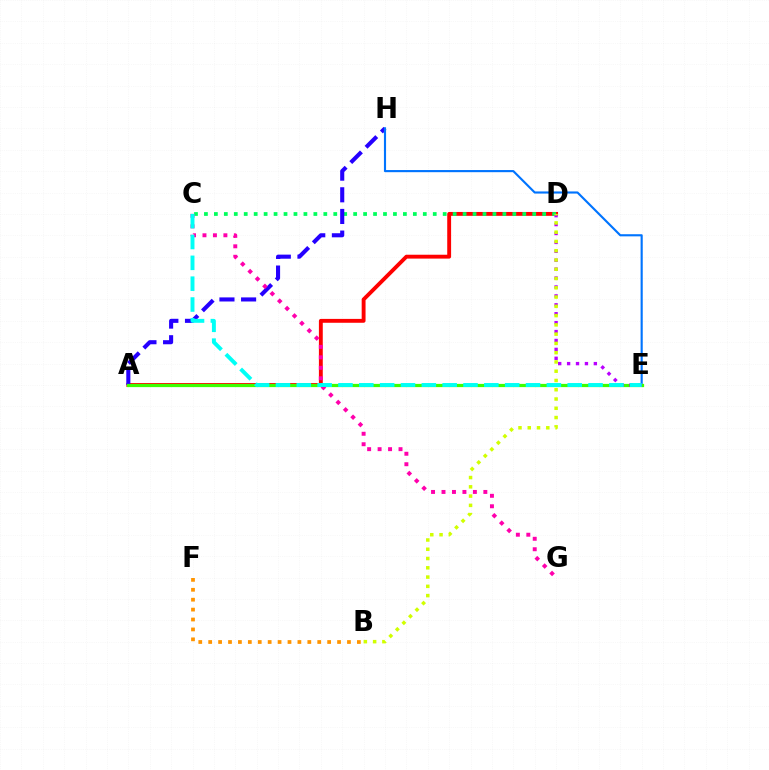{('A', 'D'): [{'color': '#ff0000', 'line_style': 'solid', 'thickness': 2.79}], ('C', 'D'): [{'color': '#00ff5c', 'line_style': 'dotted', 'thickness': 2.7}], ('A', 'H'): [{'color': '#2500ff', 'line_style': 'dashed', 'thickness': 2.94}], ('E', 'H'): [{'color': '#0074ff', 'line_style': 'solid', 'thickness': 1.54}], ('A', 'E'): [{'color': '#3dff00', 'line_style': 'solid', 'thickness': 2.32}], ('D', 'E'): [{'color': '#b900ff', 'line_style': 'dotted', 'thickness': 2.42}], ('C', 'G'): [{'color': '#ff00ac', 'line_style': 'dotted', 'thickness': 2.84}], ('B', 'F'): [{'color': '#ff9400', 'line_style': 'dotted', 'thickness': 2.69}], ('B', 'D'): [{'color': '#d1ff00', 'line_style': 'dotted', 'thickness': 2.52}], ('C', 'E'): [{'color': '#00fff6', 'line_style': 'dashed', 'thickness': 2.83}]}